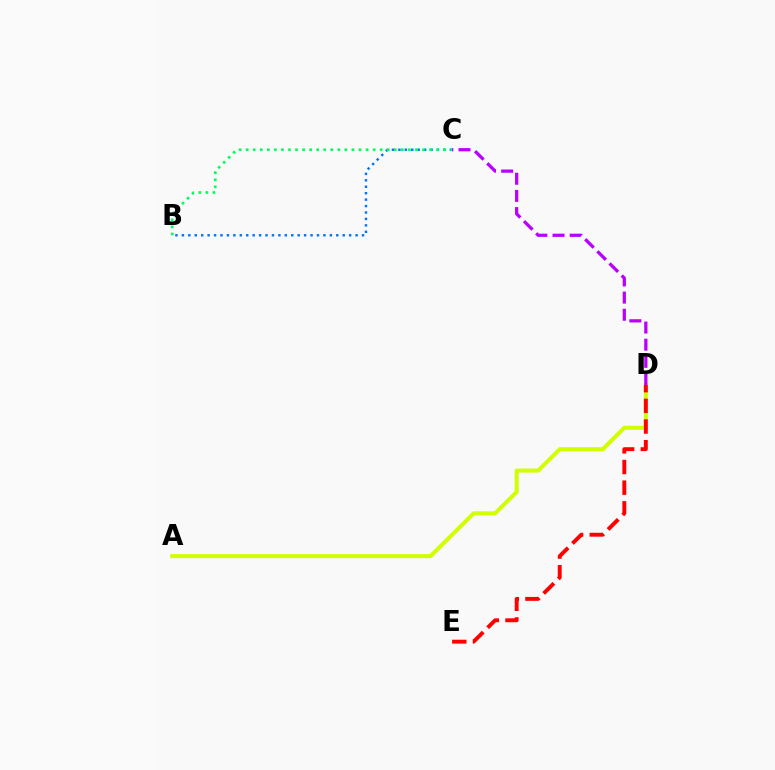{('B', 'C'): [{'color': '#0074ff', 'line_style': 'dotted', 'thickness': 1.75}, {'color': '#00ff5c', 'line_style': 'dotted', 'thickness': 1.92}], ('A', 'D'): [{'color': '#d1ff00', 'line_style': 'solid', 'thickness': 2.91}], ('D', 'E'): [{'color': '#ff0000', 'line_style': 'dashed', 'thickness': 2.81}], ('C', 'D'): [{'color': '#b900ff', 'line_style': 'dashed', 'thickness': 2.33}]}